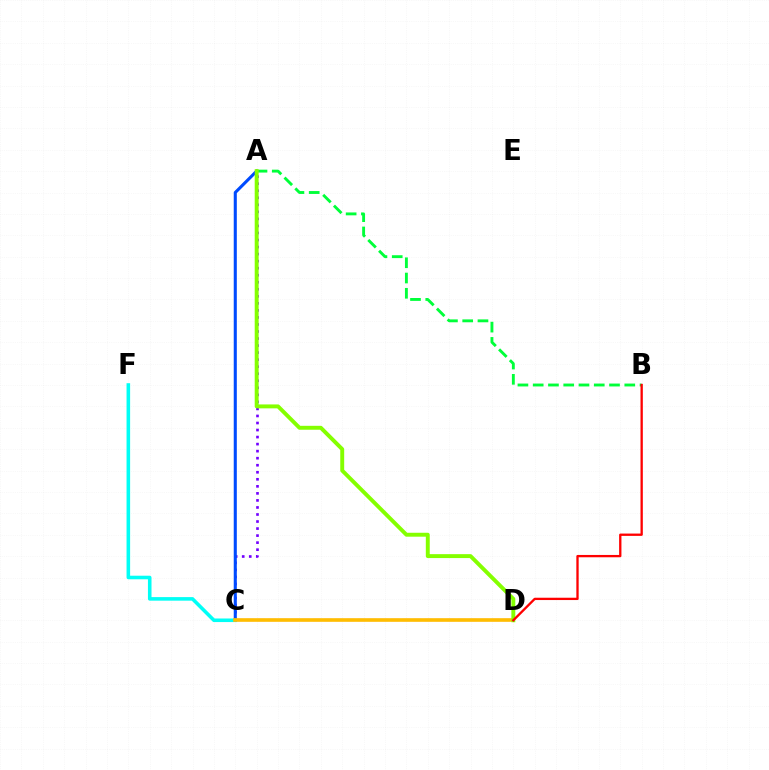{('A', 'C'): [{'color': '#7200ff', 'line_style': 'dotted', 'thickness': 1.91}, {'color': '#004bff', 'line_style': 'solid', 'thickness': 2.21}], ('C', 'F'): [{'color': '#00fff6', 'line_style': 'solid', 'thickness': 2.57}], ('C', 'D'): [{'color': '#ff00cf', 'line_style': 'dashed', 'thickness': 1.51}, {'color': '#ffbd00', 'line_style': 'solid', 'thickness': 2.61}], ('A', 'B'): [{'color': '#00ff39', 'line_style': 'dashed', 'thickness': 2.07}], ('A', 'D'): [{'color': '#84ff00', 'line_style': 'solid', 'thickness': 2.82}], ('B', 'D'): [{'color': '#ff0000', 'line_style': 'solid', 'thickness': 1.67}]}